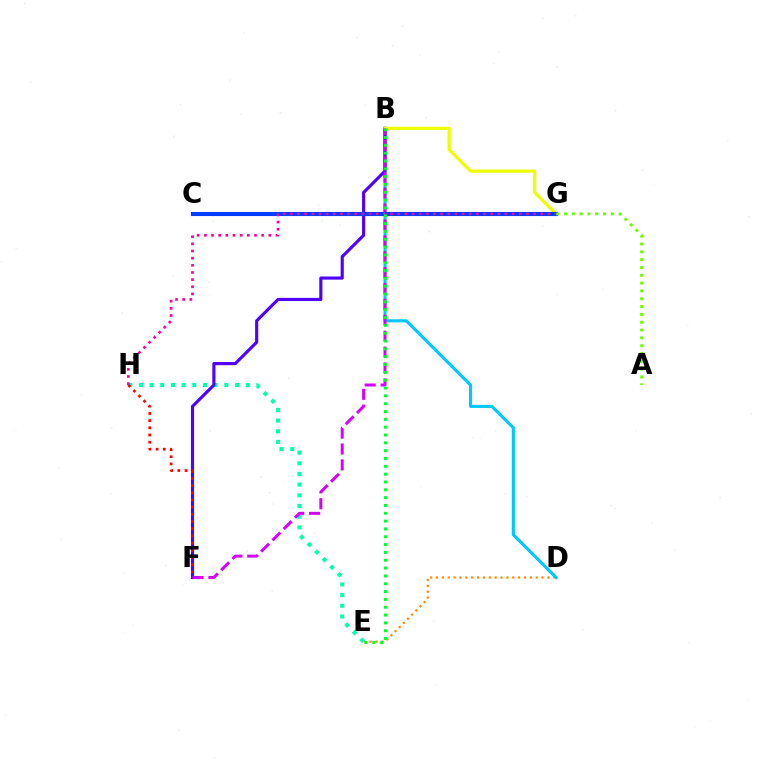{('D', 'E'): [{'color': '#ff8800', 'line_style': 'dotted', 'thickness': 1.59}], ('E', 'H'): [{'color': '#00ffaf', 'line_style': 'dotted', 'thickness': 2.9}], ('B', 'D'): [{'color': '#00c7ff', 'line_style': 'solid', 'thickness': 2.24}], ('B', 'F'): [{'color': '#4f00ff', 'line_style': 'solid', 'thickness': 2.25}, {'color': '#d600ff', 'line_style': 'dashed', 'thickness': 2.16}], ('F', 'H'): [{'color': '#ff0000', 'line_style': 'dotted', 'thickness': 1.95}], ('B', 'G'): [{'color': '#eeff00', 'line_style': 'solid', 'thickness': 2.29}], ('C', 'G'): [{'color': '#003fff', 'line_style': 'solid', 'thickness': 2.96}], ('A', 'G'): [{'color': '#66ff00', 'line_style': 'dotted', 'thickness': 2.12}], ('G', 'H'): [{'color': '#ff00a0', 'line_style': 'dotted', 'thickness': 1.94}], ('B', 'E'): [{'color': '#00ff27', 'line_style': 'dotted', 'thickness': 2.13}]}